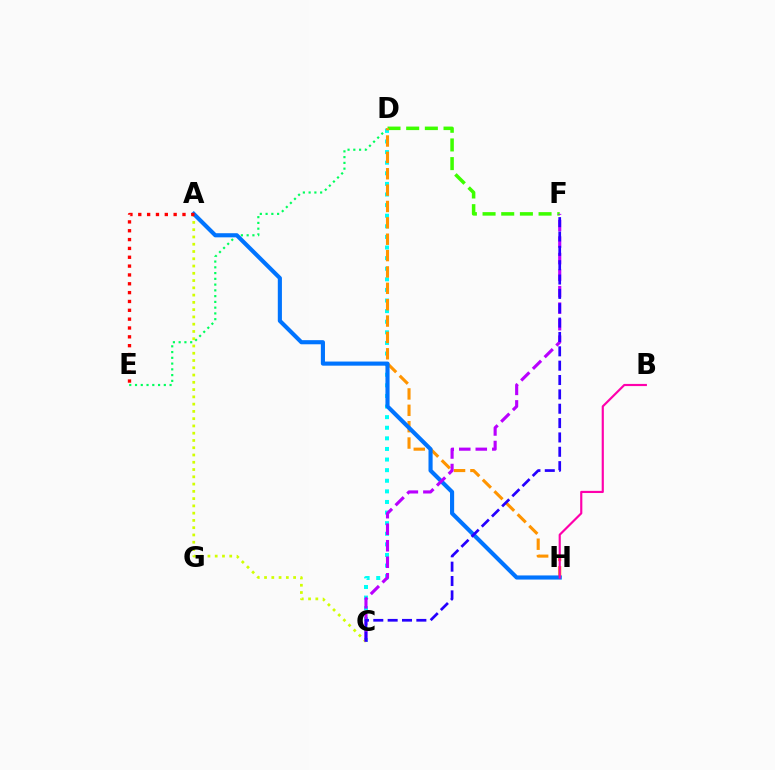{('D', 'E'): [{'color': '#00ff5c', 'line_style': 'dotted', 'thickness': 1.57}], ('C', 'D'): [{'color': '#00fff6', 'line_style': 'dotted', 'thickness': 2.88}], ('A', 'C'): [{'color': '#d1ff00', 'line_style': 'dotted', 'thickness': 1.97}], ('D', 'F'): [{'color': '#3dff00', 'line_style': 'dashed', 'thickness': 2.54}], ('D', 'H'): [{'color': '#ff9400', 'line_style': 'dashed', 'thickness': 2.22}], ('A', 'H'): [{'color': '#0074ff', 'line_style': 'solid', 'thickness': 2.97}], ('B', 'H'): [{'color': '#ff00ac', 'line_style': 'solid', 'thickness': 1.56}], ('C', 'F'): [{'color': '#b900ff', 'line_style': 'dashed', 'thickness': 2.24}, {'color': '#2500ff', 'line_style': 'dashed', 'thickness': 1.95}], ('A', 'E'): [{'color': '#ff0000', 'line_style': 'dotted', 'thickness': 2.4}]}